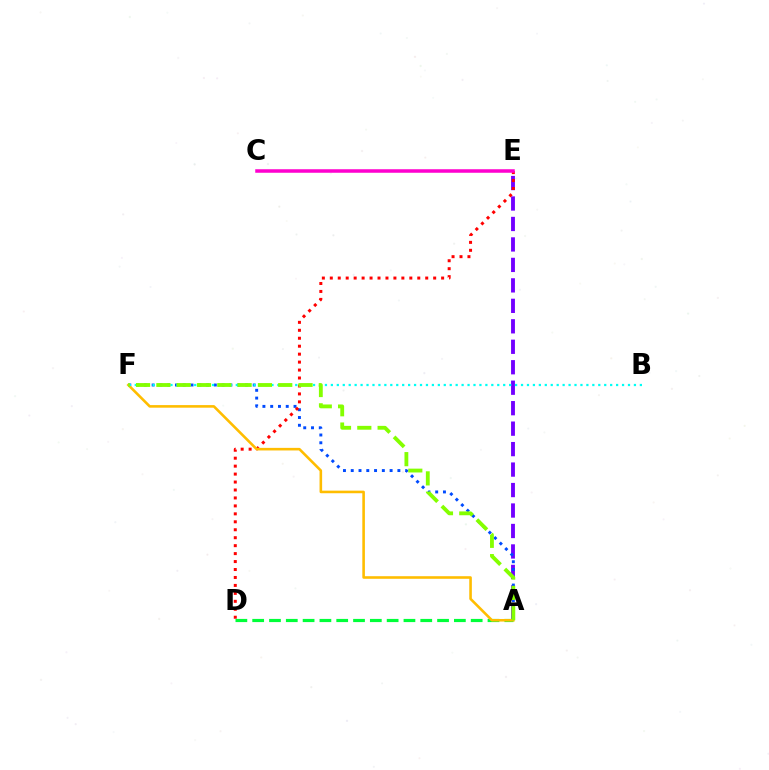{('A', 'E'): [{'color': '#7200ff', 'line_style': 'dashed', 'thickness': 2.78}], ('A', 'F'): [{'color': '#004bff', 'line_style': 'dotted', 'thickness': 2.11}, {'color': '#ffbd00', 'line_style': 'solid', 'thickness': 1.86}, {'color': '#84ff00', 'line_style': 'dashed', 'thickness': 2.76}], ('D', 'E'): [{'color': '#ff0000', 'line_style': 'dotted', 'thickness': 2.16}], ('A', 'D'): [{'color': '#00ff39', 'line_style': 'dashed', 'thickness': 2.28}], ('C', 'E'): [{'color': '#ff00cf', 'line_style': 'solid', 'thickness': 2.53}], ('B', 'F'): [{'color': '#00fff6', 'line_style': 'dotted', 'thickness': 1.61}]}